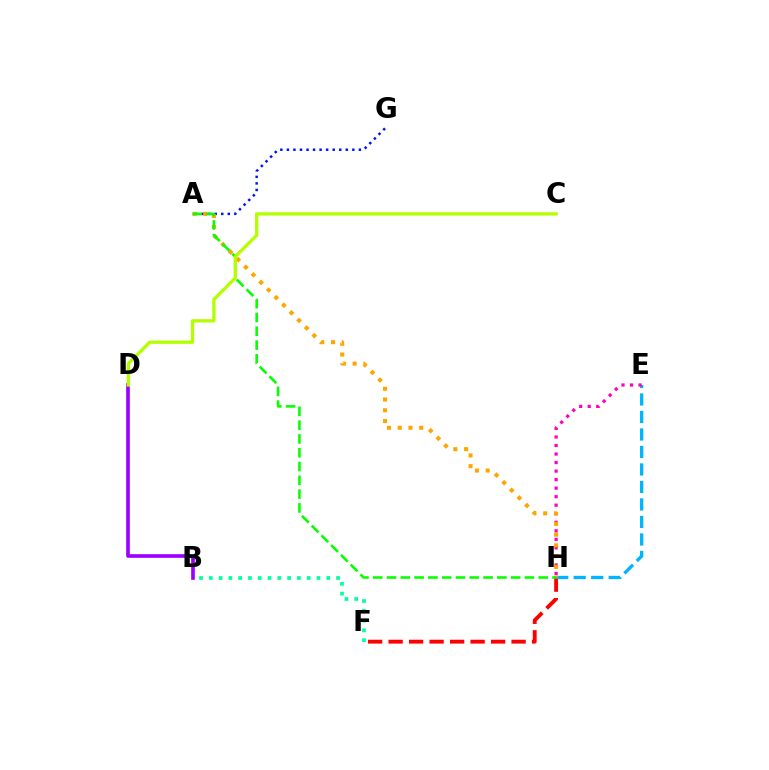{('B', 'F'): [{'color': '#00ff9d', 'line_style': 'dotted', 'thickness': 2.66}], ('A', 'G'): [{'color': '#0010ff', 'line_style': 'dotted', 'thickness': 1.78}], ('F', 'H'): [{'color': '#ff0000', 'line_style': 'dashed', 'thickness': 2.78}], ('E', 'H'): [{'color': '#00b5ff', 'line_style': 'dashed', 'thickness': 2.38}, {'color': '#ff00bd', 'line_style': 'dotted', 'thickness': 2.32}], ('B', 'D'): [{'color': '#9b00ff', 'line_style': 'solid', 'thickness': 2.63}], ('A', 'H'): [{'color': '#ffa500', 'line_style': 'dotted', 'thickness': 2.92}, {'color': '#08ff00', 'line_style': 'dashed', 'thickness': 1.87}], ('C', 'D'): [{'color': '#b3ff00', 'line_style': 'solid', 'thickness': 2.37}]}